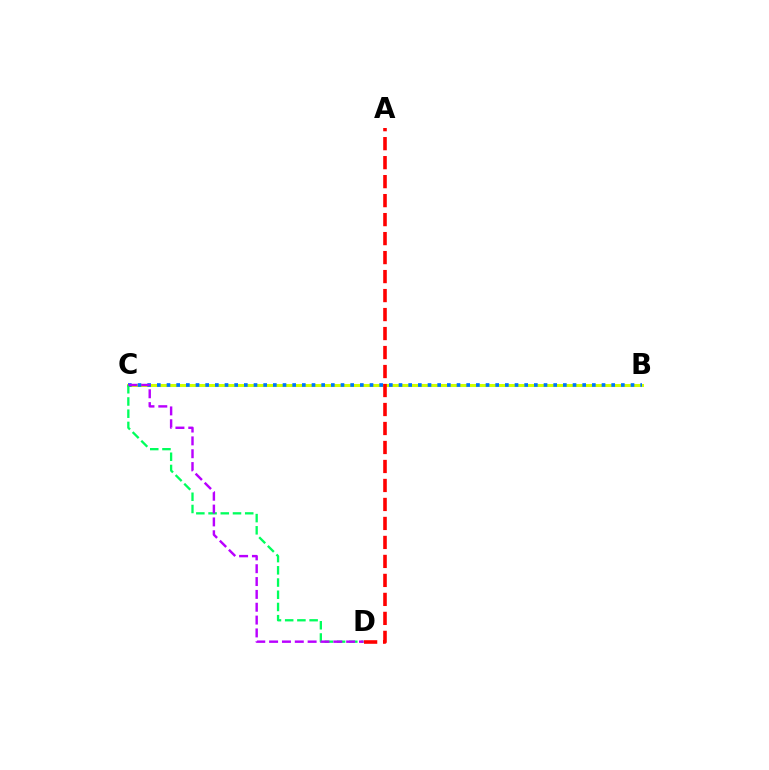{('B', 'C'): [{'color': '#d1ff00', 'line_style': 'solid', 'thickness': 2.19}, {'color': '#0074ff', 'line_style': 'dotted', 'thickness': 2.63}], ('C', 'D'): [{'color': '#00ff5c', 'line_style': 'dashed', 'thickness': 1.66}, {'color': '#b900ff', 'line_style': 'dashed', 'thickness': 1.74}], ('A', 'D'): [{'color': '#ff0000', 'line_style': 'dashed', 'thickness': 2.58}]}